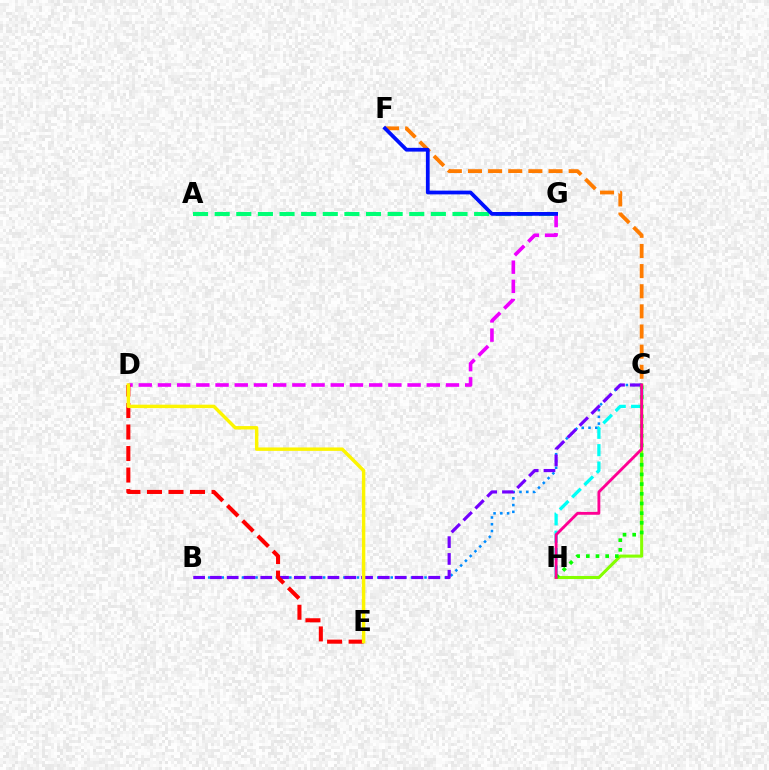{('C', 'H'): [{'color': '#84ff00', 'line_style': 'solid', 'thickness': 2.21}, {'color': '#00fff6', 'line_style': 'dashed', 'thickness': 2.36}, {'color': '#08ff00', 'line_style': 'dotted', 'thickness': 2.63}, {'color': '#ff0094', 'line_style': 'solid', 'thickness': 2.05}], ('B', 'C'): [{'color': '#008cff', 'line_style': 'dotted', 'thickness': 1.84}, {'color': '#7200ff', 'line_style': 'dashed', 'thickness': 2.28}], ('D', 'G'): [{'color': '#ee00ff', 'line_style': 'dashed', 'thickness': 2.61}], ('C', 'F'): [{'color': '#ff7c00', 'line_style': 'dashed', 'thickness': 2.74}], ('A', 'G'): [{'color': '#00ff74', 'line_style': 'dashed', 'thickness': 2.94}], ('D', 'E'): [{'color': '#ff0000', 'line_style': 'dashed', 'thickness': 2.92}, {'color': '#fcf500', 'line_style': 'solid', 'thickness': 2.47}], ('F', 'G'): [{'color': '#0010ff', 'line_style': 'solid', 'thickness': 2.71}]}